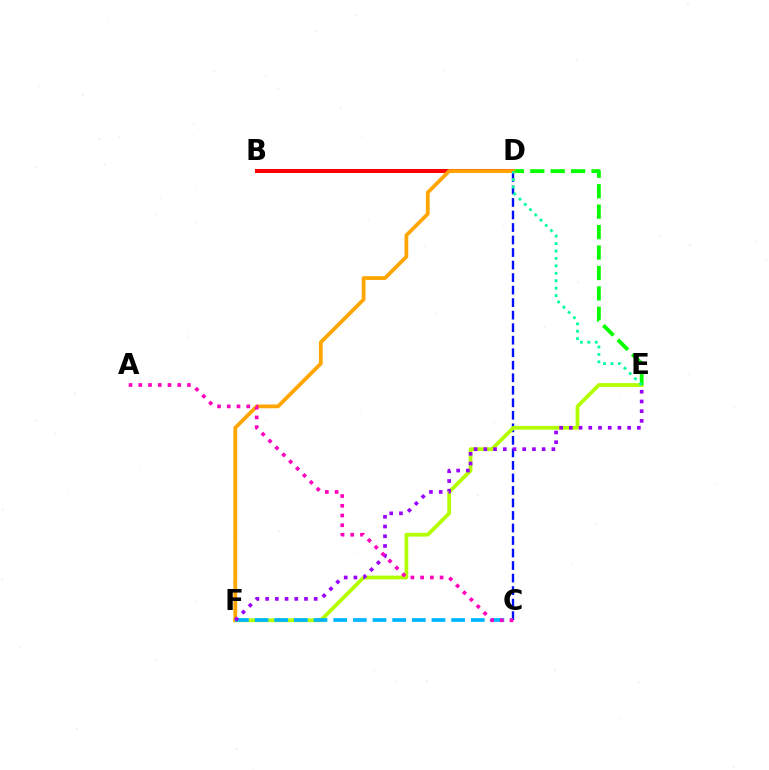{('C', 'D'): [{'color': '#0010ff', 'line_style': 'dashed', 'thickness': 1.7}], ('B', 'D'): [{'color': '#ff0000', 'line_style': 'solid', 'thickness': 2.89}], ('E', 'F'): [{'color': '#b3ff00', 'line_style': 'solid', 'thickness': 2.71}, {'color': '#9b00ff', 'line_style': 'dotted', 'thickness': 2.64}], ('D', 'E'): [{'color': '#08ff00', 'line_style': 'dashed', 'thickness': 2.78}, {'color': '#00ff9d', 'line_style': 'dotted', 'thickness': 2.02}], ('D', 'F'): [{'color': '#ffa500', 'line_style': 'solid', 'thickness': 2.7}], ('C', 'F'): [{'color': '#00b5ff', 'line_style': 'dashed', 'thickness': 2.67}], ('A', 'C'): [{'color': '#ff00bd', 'line_style': 'dotted', 'thickness': 2.65}]}